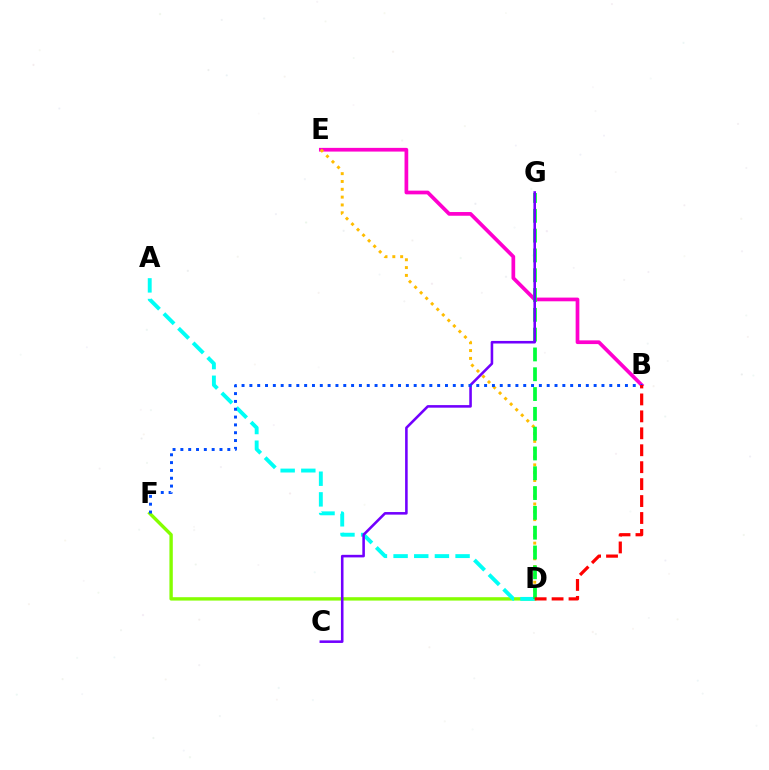{('D', 'F'): [{'color': '#84ff00', 'line_style': 'solid', 'thickness': 2.43}], ('B', 'E'): [{'color': '#ff00cf', 'line_style': 'solid', 'thickness': 2.67}], ('D', 'E'): [{'color': '#ffbd00', 'line_style': 'dotted', 'thickness': 2.13}], ('A', 'D'): [{'color': '#00fff6', 'line_style': 'dashed', 'thickness': 2.81}], ('D', 'G'): [{'color': '#00ff39', 'line_style': 'dashed', 'thickness': 2.69}], ('C', 'G'): [{'color': '#7200ff', 'line_style': 'solid', 'thickness': 1.85}], ('B', 'F'): [{'color': '#004bff', 'line_style': 'dotted', 'thickness': 2.13}], ('B', 'D'): [{'color': '#ff0000', 'line_style': 'dashed', 'thickness': 2.3}]}